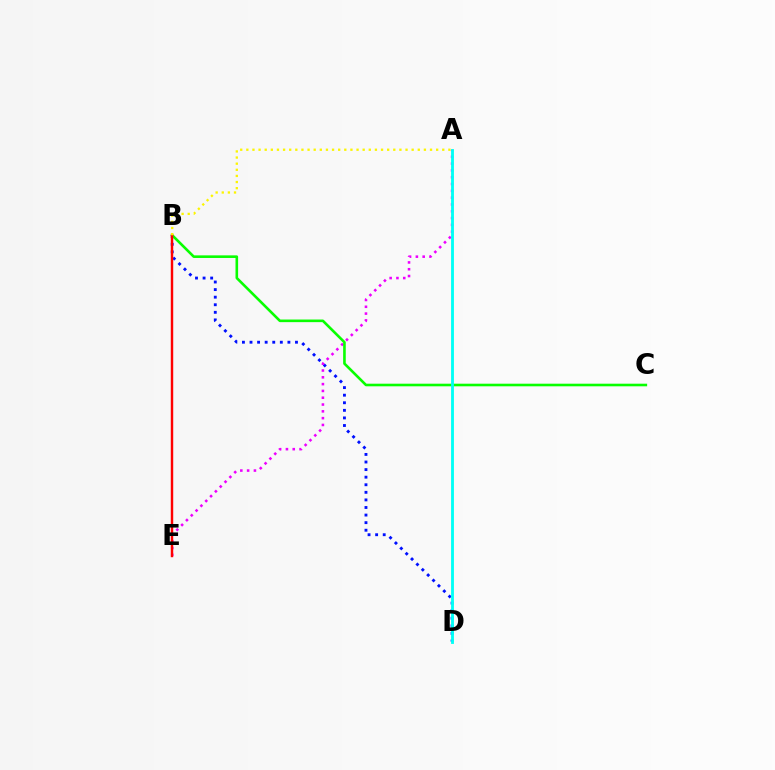{('B', 'D'): [{'color': '#0010ff', 'line_style': 'dotted', 'thickness': 2.06}], ('A', 'E'): [{'color': '#ee00ff', 'line_style': 'dotted', 'thickness': 1.85}], ('B', 'C'): [{'color': '#08ff00', 'line_style': 'solid', 'thickness': 1.88}], ('B', 'E'): [{'color': '#ff0000', 'line_style': 'solid', 'thickness': 1.75}], ('A', 'D'): [{'color': '#00fff6', 'line_style': 'solid', 'thickness': 2.05}], ('A', 'B'): [{'color': '#fcf500', 'line_style': 'dotted', 'thickness': 1.66}]}